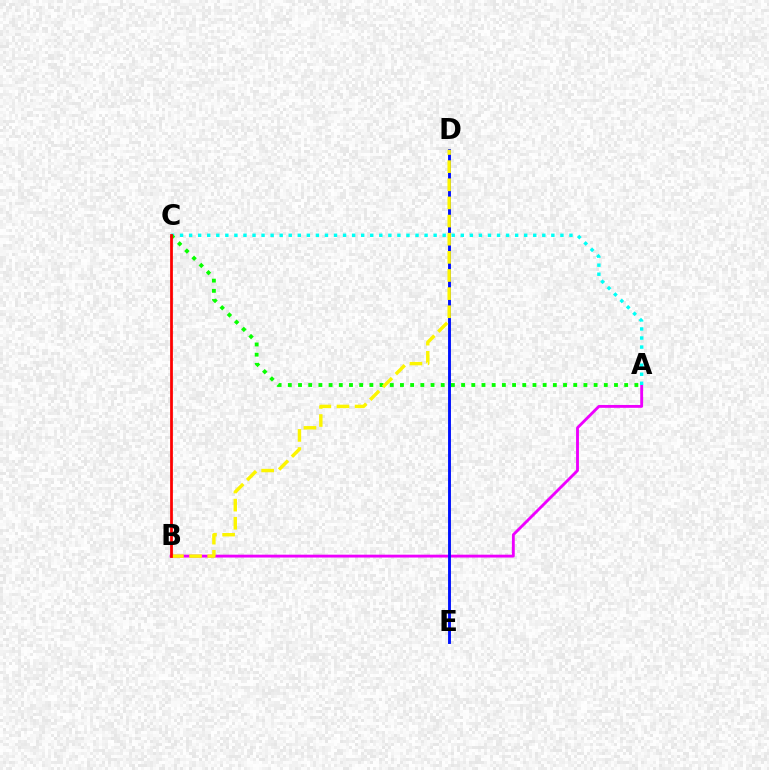{('A', 'B'): [{'color': '#ee00ff', 'line_style': 'solid', 'thickness': 2.06}], ('A', 'C'): [{'color': '#00fff6', 'line_style': 'dotted', 'thickness': 2.46}, {'color': '#08ff00', 'line_style': 'dotted', 'thickness': 2.77}], ('D', 'E'): [{'color': '#0010ff', 'line_style': 'solid', 'thickness': 2.08}], ('B', 'D'): [{'color': '#fcf500', 'line_style': 'dashed', 'thickness': 2.46}], ('B', 'C'): [{'color': '#ff0000', 'line_style': 'solid', 'thickness': 1.99}]}